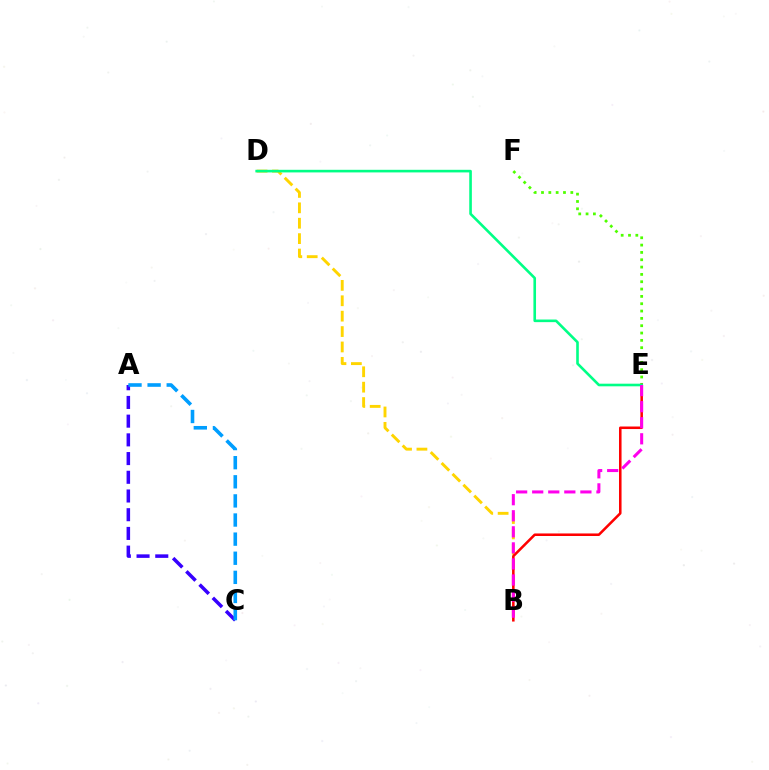{('B', 'D'): [{'color': '#ffd500', 'line_style': 'dashed', 'thickness': 2.09}], ('E', 'F'): [{'color': '#4fff00', 'line_style': 'dotted', 'thickness': 1.99}], ('A', 'C'): [{'color': '#3700ff', 'line_style': 'dashed', 'thickness': 2.54}, {'color': '#009eff', 'line_style': 'dashed', 'thickness': 2.6}], ('B', 'E'): [{'color': '#ff0000', 'line_style': 'solid', 'thickness': 1.83}, {'color': '#ff00ed', 'line_style': 'dashed', 'thickness': 2.18}], ('D', 'E'): [{'color': '#00ff86', 'line_style': 'solid', 'thickness': 1.88}]}